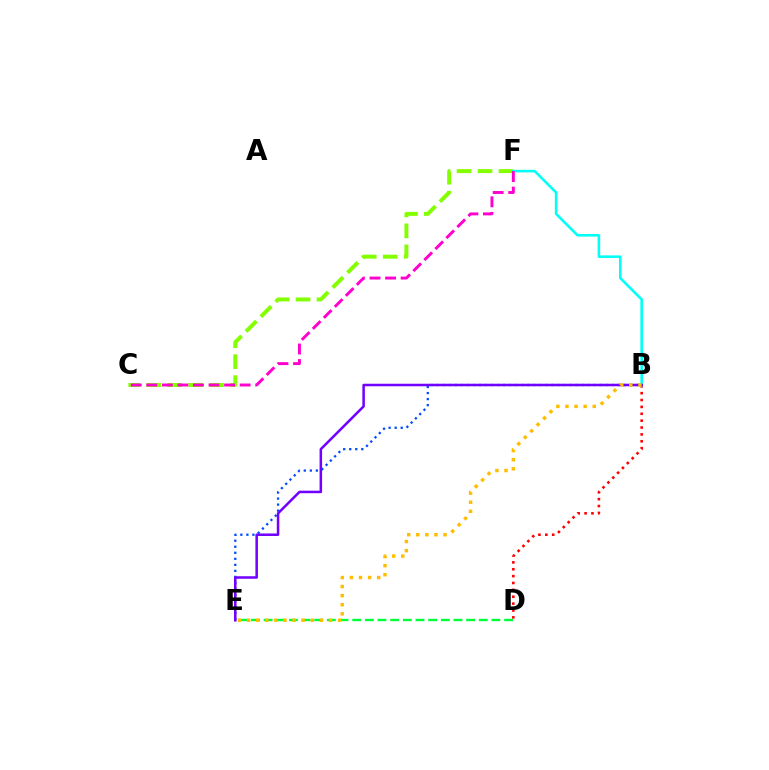{('B', 'D'): [{'color': '#ff0000', 'line_style': 'dotted', 'thickness': 1.87}], ('B', 'E'): [{'color': '#004bff', 'line_style': 'dotted', 'thickness': 1.64}, {'color': '#7200ff', 'line_style': 'solid', 'thickness': 1.82}, {'color': '#ffbd00', 'line_style': 'dotted', 'thickness': 2.47}], ('C', 'F'): [{'color': '#84ff00', 'line_style': 'dashed', 'thickness': 2.85}, {'color': '#ff00cf', 'line_style': 'dashed', 'thickness': 2.11}], ('B', 'F'): [{'color': '#00fff6', 'line_style': 'solid', 'thickness': 1.85}], ('D', 'E'): [{'color': '#00ff39', 'line_style': 'dashed', 'thickness': 1.72}]}